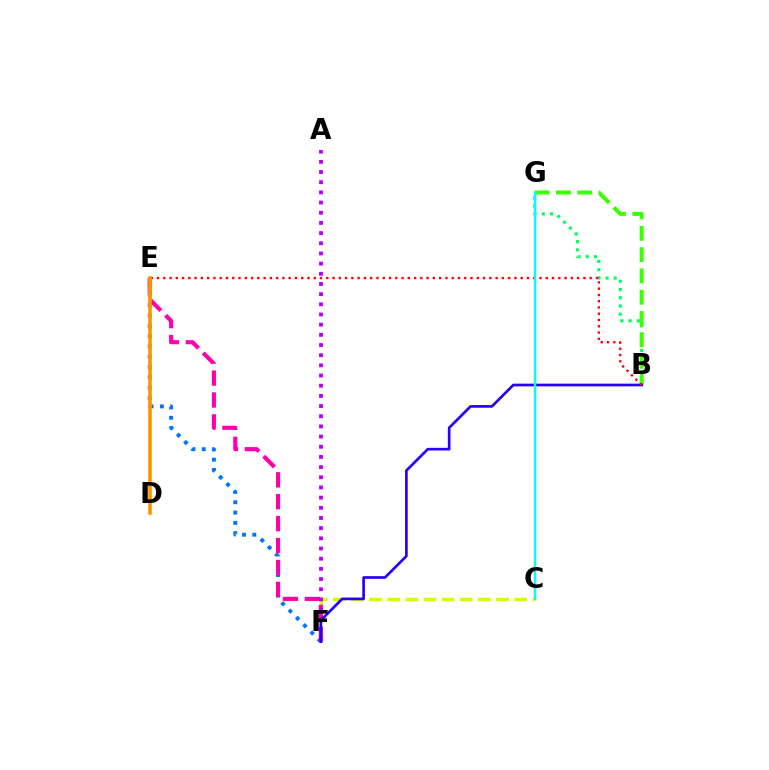{('E', 'F'): [{'color': '#0074ff', 'line_style': 'dotted', 'thickness': 2.8}, {'color': '#ff00ac', 'line_style': 'dashed', 'thickness': 2.98}], ('B', 'G'): [{'color': '#00ff5c', 'line_style': 'dotted', 'thickness': 2.24}, {'color': '#3dff00', 'line_style': 'dashed', 'thickness': 2.89}], ('C', 'F'): [{'color': '#d1ff00', 'line_style': 'dashed', 'thickness': 2.46}], ('A', 'F'): [{'color': '#b900ff', 'line_style': 'dotted', 'thickness': 2.76}], ('B', 'F'): [{'color': '#2500ff', 'line_style': 'solid', 'thickness': 1.93}], ('B', 'E'): [{'color': '#ff0000', 'line_style': 'dotted', 'thickness': 1.7}], ('D', 'E'): [{'color': '#ff9400', 'line_style': 'solid', 'thickness': 2.61}], ('C', 'G'): [{'color': '#00fff6', 'line_style': 'solid', 'thickness': 1.74}]}